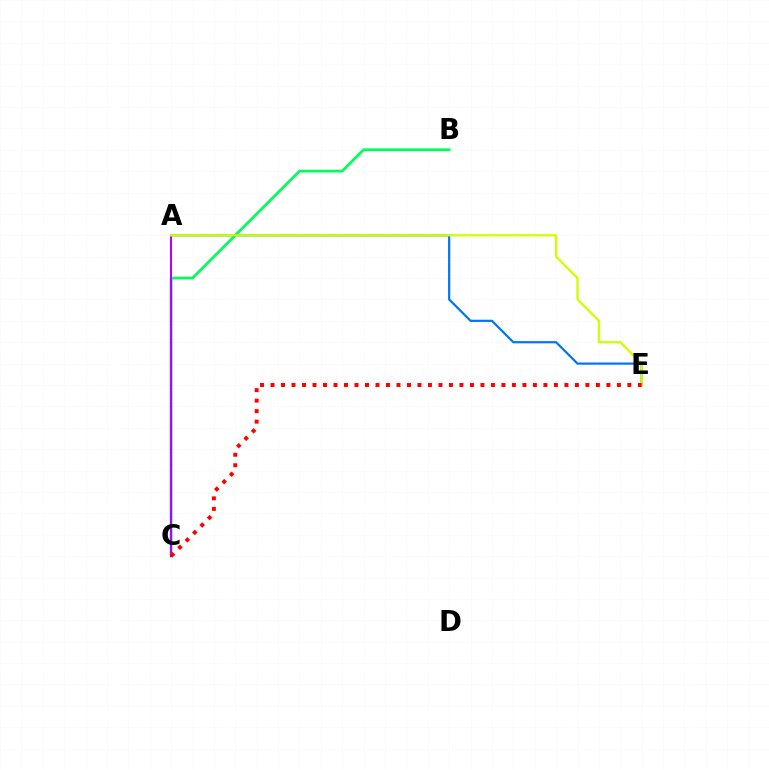{('B', 'C'): [{'color': '#00ff5c', 'line_style': 'solid', 'thickness': 1.97}], ('A', 'C'): [{'color': '#b900ff', 'line_style': 'solid', 'thickness': 1.51}], ('A', 'E'): [{'color': '#0074ff', 'line_style': 'solid', 'thickness': 1.59}, {'color': '#d1ff00', 'line_style': 'solid', 'thickness': 1.67}], ('C', 'E'): [{'color': '#ff0000', 'line_style': 'dotted', 'thickness': 2.85}]}